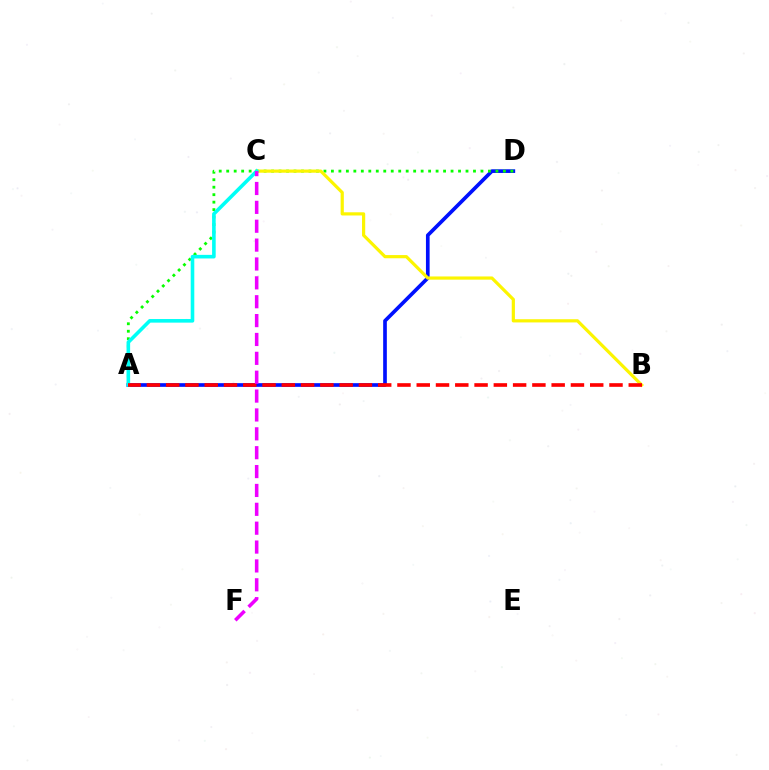{('A', 'D'): [{'color': '#0010ff', 'line_style': 'solid', 'thickness': 2.65}, {'color': '#08ff00', 'line_style': 'dotted', 'thickness': 2.03}], ('B', 'C'): [{'color': '#fcf500', 'line_style': 'solid', 'thickness': 2.3}], ('A', 'C'): [{'color': '#00fff6', 'line_style': 'solid', 'thickness': 2.59}], ('A', 'B'): [{'color': '#ff0000', 'line_style': 'dashed', 'thickness': 2.62}], ('C', 'F'): [{'color': '#ee00ff', 'line_style': 'dashed', 'thickness': 2.56}]}